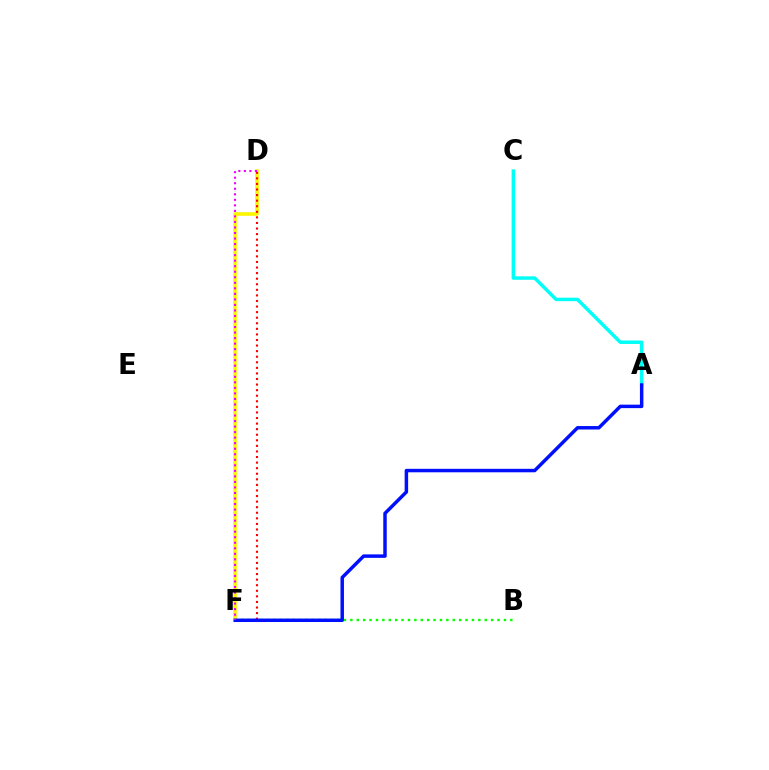{('B', 'F'): [{'color': '#08ff00', 'line_style': 'dotted', 'thickness': 1.74}], ('A', 'C'): [{'color': '#00fff6', 'line_style': 'solid', 'thickness': 2.48}], ('D', 'F'): [{'color': '#fcf500', 'line_style': 'solid', 'thickness': 2.59}, {'color': '#ff0000', 'line_style': 'dotted', 'thickness': 1.51}, {'color': '#ee00ff', 'line_style': 'dotted', 'thickness': 1.5}], ('A', 'F'): [{'color': '#0010ff', 'line_style': 'solid', 'thickness': 2.5}]}